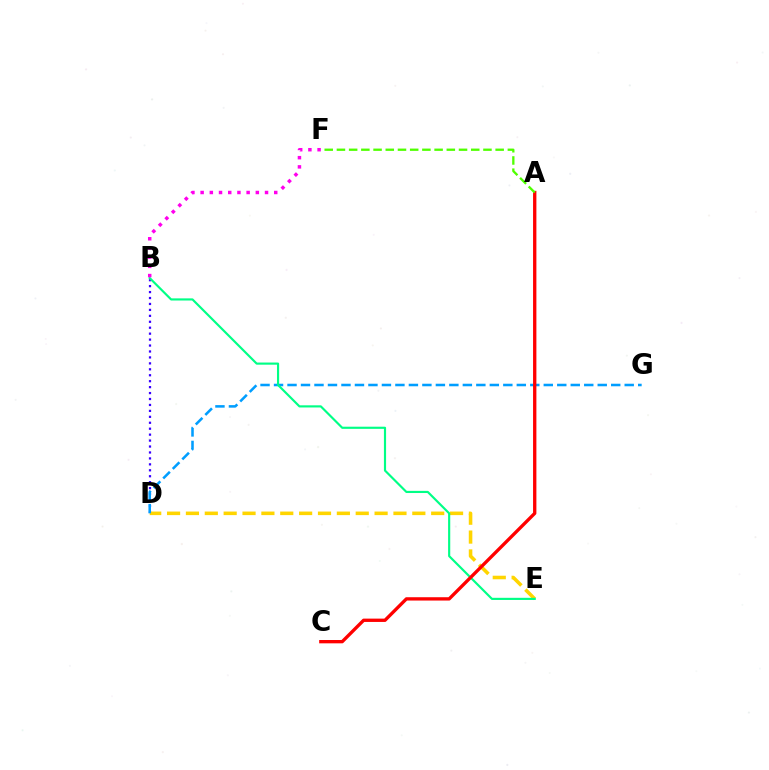{('B', 'D'): [{'color': '#3700ff', 'line_style': 'dotted', 'thickness': 1.61}], ('D', 'E'): [{'color': '#ffd500', 'line_style': 'dashed', 'thickness': 2.56}], ('D', 'G'): [{'color': '#009eff', 'line_style': 'dashed', 'thickness': 1.83}], ('B', 'E'): [{'color': '#00ff86', 'line_style': 'solid', 'thickness': 1.55}], ('A', 'C'): [{'color': '#ff0000', 'line_style': 'solid', 'thickness': 2.4}], ('B', 'F'): [{'color': '#ff00ed', 'line_style': 'dotted', 'thickness': 2.5}], ('A', 'F'): [{'color': '#4fff00', 'line_style': 'dashed', 'thickness': 1.66}]}